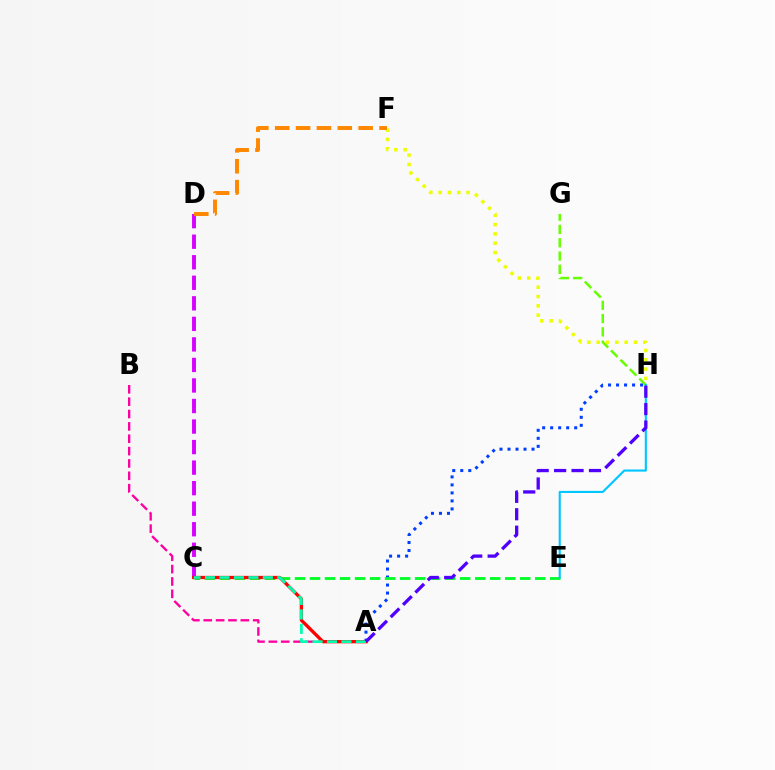{('G', 'H'): [{'color': '#66ff00', 'line_style': 'dashed', 'thickness': 1.8}], ('A', 'H'): [{'color': '#003fff', 'line_style': 'dotted', 'thickness': 2.18}, {'color': '#4f00ff', 'line_style': 'dashed', 'thickness': 2.37}], ('C', 'D'): [{'color': '#d600ff', 'line_style': 'dashed', 'thickness': 2.79}], ('C', 'E'): [{'color': '#00ff27', 'line_style': 'dashed', 'thickness': 2.04}], ('E', 'H'): [{'color': '#00c7ff', 'line_style': 'solid', 'thickness': 1.54}], ('A', 'B'): [{'color': '#ff00a0', 'line_style': 'dashed', 'thickness': 1.68}], ('F', 'H'): [{'color': '#eeff00', 'line_style': 'dotted', 'thickness': 2.53}], ('D', 'F'): [{'color': '#ff8800', 'line_style': 'dashed', 'thickness': 2.83}], ('A', 'C'): [{'color': '#ff0000', 'line_style': 'solid', 'thickness': 2.37}, {'color': '#00ffaf', 'line_style': 'dashed', 'thickness': 1.97}]}